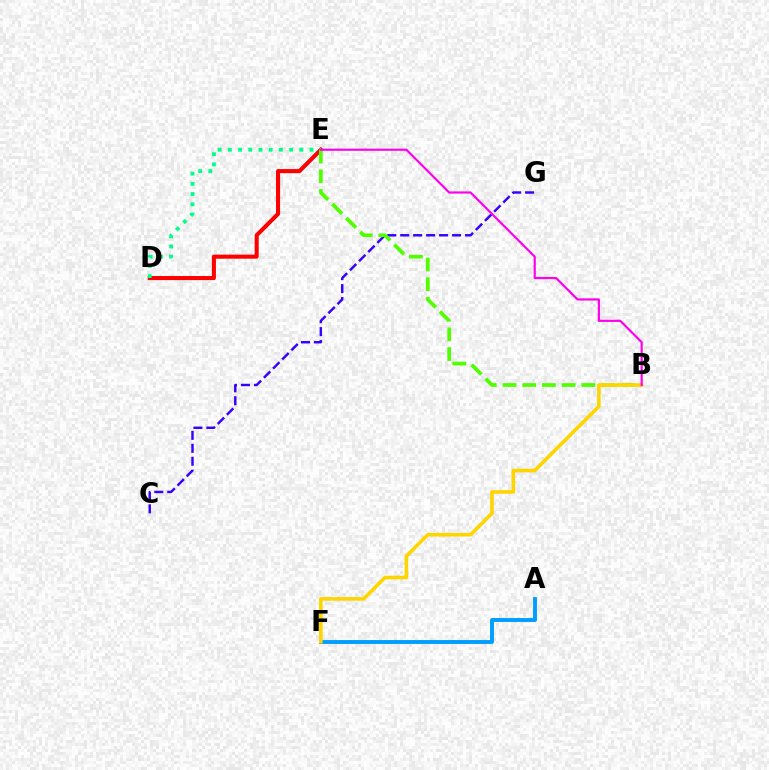{('C', 'G'): [{'color': '#3700ff', 'line_style': 'dashed', 'thickness': 1.76}], ('D', 'E'): [{'color': '#ff0000', 'line_style': 'solid', 'thickness': 2.93}, {'color': '#00ff86', 'line_style': 'dotted', 'thickness': 2.77}], ('B', 'E'): [{'color': '#4fff00', 'line_style': 'dashed', 'thickness': 2.68}, {'color': '#ff00ed', 'line_style': 'solid', 'thickness': 1.57}], ('A', 'F'): [{'color': '#009eff', 'line_style': 'solid', 'thickness': 2.8}], ('B', 'F'): [{'color': '#ffd500', 'line_style': 'solid', 'thickness': 2.59}]}